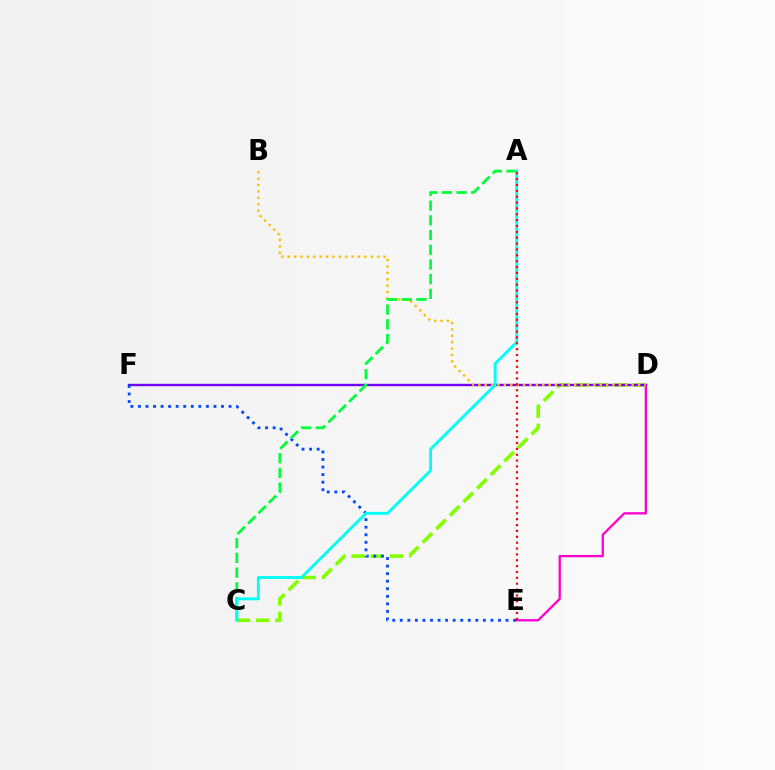{('D', 'E'): [{'color': '#ff00cf', 'line_style': 'solid', 'thickness': 1.66}], ('C', 'D'): [{'color': '#84ff00', 'line_style': 'dashed', 'thickness': 2.61}], ('D', 'F'): [{'color': '#7200ff', 'line_style': 'solid', 'thickness': 1.7}], ('B', 'D'): [{'color': '#ffbd00', 'line_style': 'dotted', 'thickness': 1.74}], ('E', 'F'): [{'color': '#004bff', 'line_style': 'dotted', 'thickness': 2.05}], ('A', 'C'): [{'color': '#00ff39', 'line_style': 'dashed', 'thickness': 2.0}, {'color': '#00fff6', 'line_style': 'solid', 'thickness': 2.06}], ('A', 'E'): [{'color': '#ff0000', 'line_style': 'dotted', 'thickness': 1.59}]}